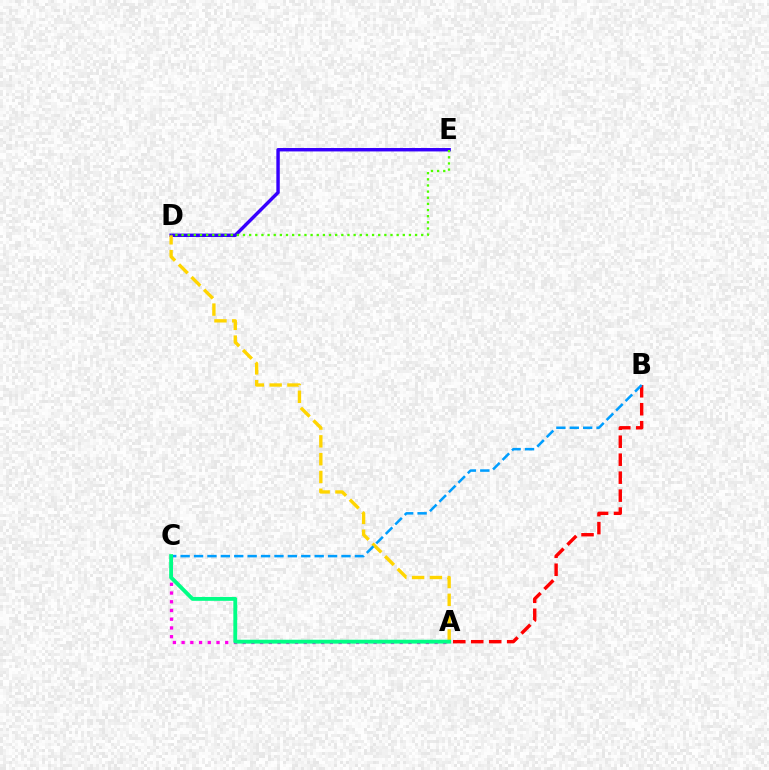{('A', 'B'): [{'color': '#ff0000', 'line_style': 'dashed', 'thickness': 2.44}], ('A', 'C'): [{'color': '#ff00ed', 'line_style': 'dotted', 'thickness': 2.37}, {'color': '#00ff86', 'line_style': 'solid', 'thickness': 2.78}], ('D', 'E'): [{'color': '#3700ff', 'line_style': 'solid', 'thickness': 2.47}, {'color': '#4fff00', 'line_style': 'dotted', 'thickness': 1.67}], ('A', 'D'): [{'color': '#ffd500', 'line_style': 'dashed', 'thickness': 2.42}], ('B', 'C'): [{'color': '#009eff', 'line_style': 'dashed', 'thickness': 1.82}]}